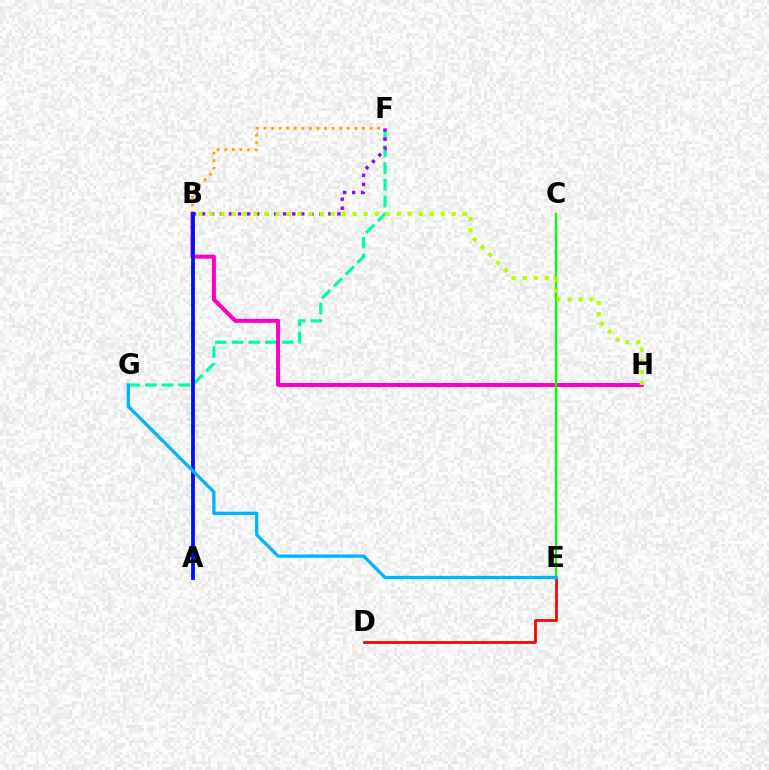{('F', 'G'): [{'color': '#00ff9d', 'line_style': 'dashed', 'thickness': 2.27}], ('B', 'H'): [{'color': '#ff00bd', 'line_style': 'solid', 'thickness': 2.9}, {'color': '#b3ff00', 'line_style': 'dotted', 'thickness': 2.99}], ('B', 'F'): [{'color': '#9b00ff', 'line_style': 'dotted', 'thickness': 2.45}, {'color': '#ffa500', 'line_style': 'dotted', 'thickness': 2.06}], ('D', 'E'): [{'color': '#ff0000', 'line_style': 'solid', 'thickness': 1.98}], ('C', 'E'): [{'color': '#08ff00', 'line_style': 'solid', 'thickness': 1.66}], ('A', 'B'): [{'color': '#0010ff', 'line_style': 'solid', 'thickness': 2.74}], ('E', 'G'): [{'color': '#00b5ff', 'line_style': 'solid', 'thickness': 2.38}]}